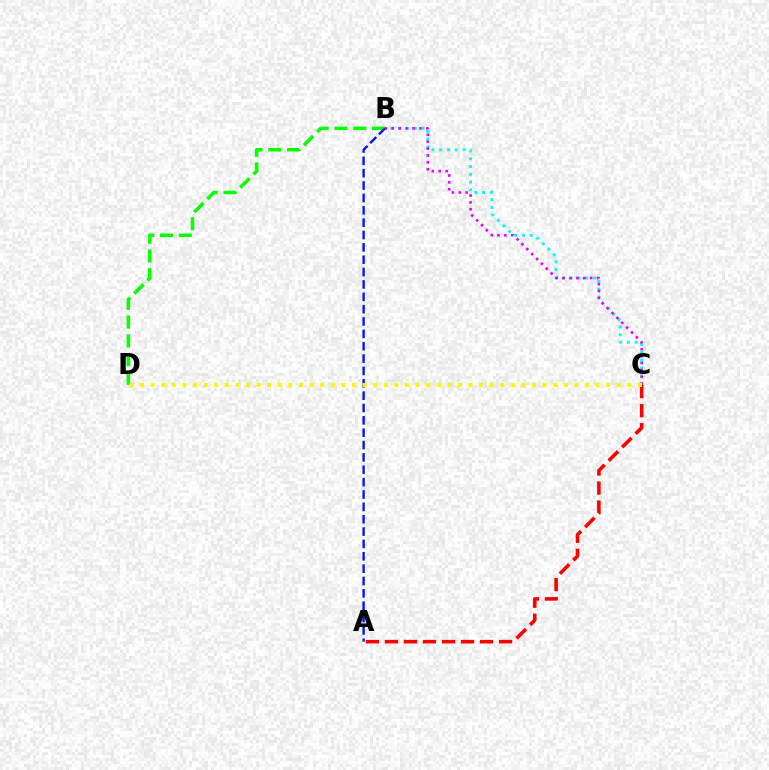{('A', 'C'): [{'color': '#ff0000', 'line_style': 'dashed', 'thickness': 2.58}], ('B', 'C'): [{'color': '#00fff6', 'line_style': 'dotted', 'thickness': 2.12}, {'color': '#ee00ff', 'line_style': 'dotted', 'thickness': 1.87}], ('B', 'D'): [{'color': '#08ff00', 'line_style': 'dashed', 'thickness': 2.55}], ('A', 'B'): [{'color': '#0010ff', 'line_style': 'dashed', 'thickness': 1.68}], ('C', 'D'): [{'color': '#fcf500', 'line_style': 'dotted', 'thickness': 2.88}]}